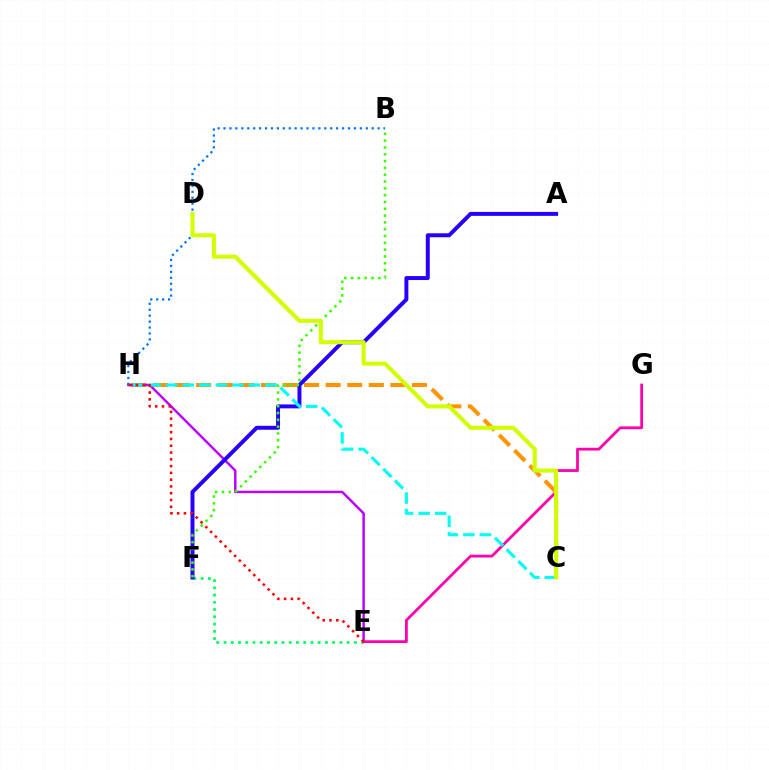{('E', 'F'): [{'color': '#00ff5c', 'line_style': 'dotted', 'thickness': 1.97}], ('C', 'H'): [{'color': '#ff9400', 'line_style': 'dashed', 'thickness': 2.93}, {'color': '#00fff6', 'line_style': 'dashed', 'thickness': 2.25}], ('E', 'H'): [{'color': '#b900ff', 'line_style': 'solid', 'thickness': 1.76}, {'color': '#ff0000', 'line_style': 'dotted', 'thickness': 1.84}], ('B', 'H'): [{'color': '#0074ff', 'line_style': 'dotted', 'thickness': 1.61}], ('A', 'F'): [{'color': '#2500ff', 'line_style': 'solid', 'thickness': 2.85}], ('E', 'G'): [{'color': '#ff00ac', 'line_style': 'solid', 'thickness': 1.99}], ('B', 'F'): [{'color': '#3dff00', 'line_style': 'dotted', 'thickness': 1.85}], ('C', 'D'): [{'color': '#d1ff00', 'line_style': 'solid', 'thickness': 2.93}]}